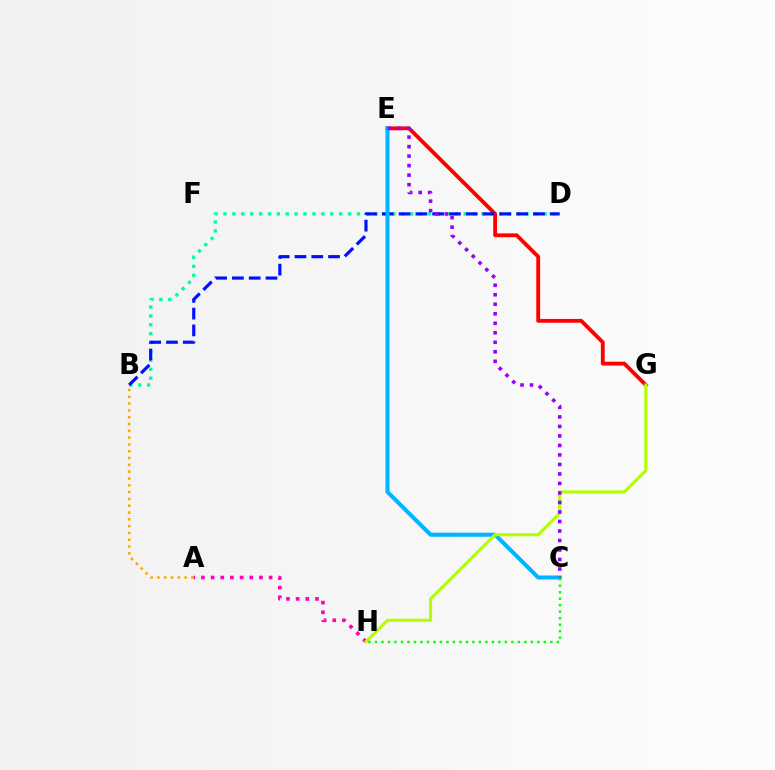{('B', 'D'): [{'color': '#00ff9d', 'line_style': 'dotted', 'thickness': 2.42}, {'color': '#0010ff', 'line_style': 'dashed', 'thickness': 2.28}], ('E', 'G'): [{'color': '#ff0000', 'line_style': 'solid', 'thickness': 2.75}], ('A', 'B'): [{'color': '#ffa500', 'line_style': 'dotted', 'thickness': 1.85}], ('A', 'H'): [{'color': '#ff00bd', 'line_style': 'dotted', 'thickness': 2.63}], ('C', 'E'): [{'color': '#00b5ff', 'line_style': 'solid', 'thickness': 2.92}, {'color': '#9b00ff', 'line_style': 'dotted', 'thickness': 2.58}], ('G', 'H'): [{'color': '#b3ff00', 'line_style': 'solid', 'thickness': 2.24}], ('C', 'H'): [{'color': '#08ff00', 'line_style': 'dotted', 'thickness': 1.76}]}